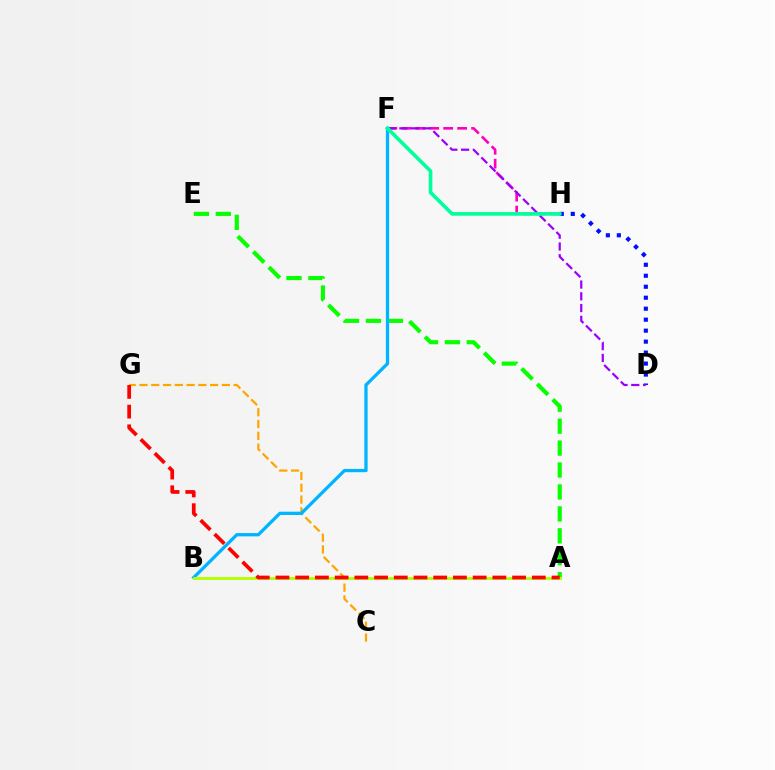{('C', 'G'): [{'color': '#ffa500', 'line_style': 'dashed', 'thickness': 1.6}], ('F', 'H'): [{'color': '#ff00bd', 'line_style': 'dashed', 'thickness': 1.9}, {'color': '#00ff9d', 'line_style': 'solid', 'thickness': 2.61}], ('A', 'E'): [{'color': '#08ff00', 'line_style': 'dashed', 'thickness': 2.98}], ('D', 'H'): [{'color': '#0010ff', 'line_style': 'dotted', 'thickness': 2.98}], ('D', 'F'): [{'color': '#9b00ff', 'line_style': 'dashed', 'thickness': 1.6}], ('B', 'F'): [{'color': '#00b5ff', 'line_style': 'solid', 'thickness': 2.36}], ('A', 'B'): [{'color': '#b3ff00', 'line_style': 'solid', 'thickness': 2.06}], ('A', 'G'): [{'color': '#ff0000', 'line_style': 'dashed', 'thickness': 2.68}]}